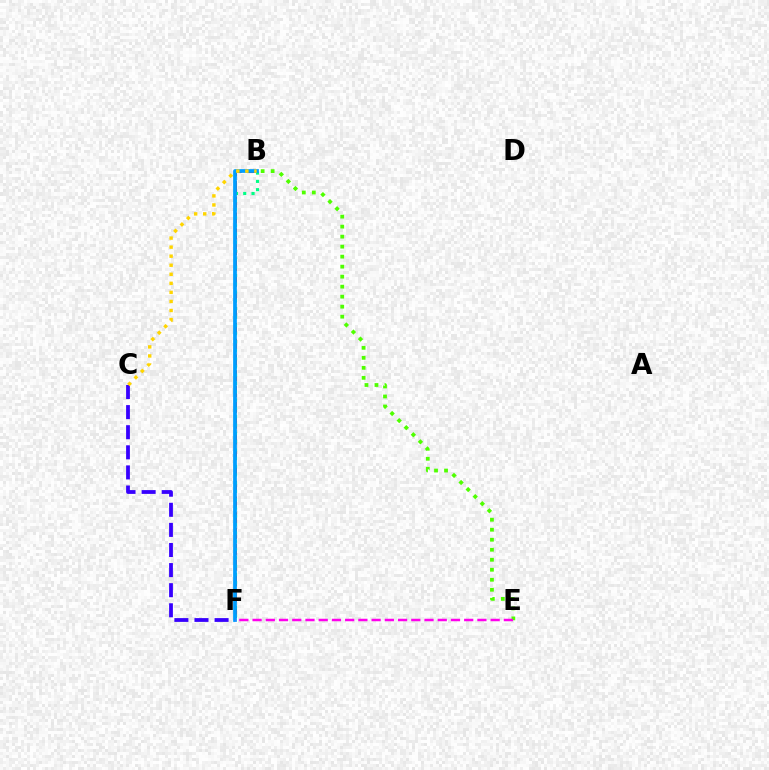{('B', 'E'): [{'color': '#4fff00', 'line_style': 'dotted', 'thickness': 2.72}], ('B', 'F'): [{'color': '#ff0000', 'line_style': 'dashed', 'thickness': 2.14}, {'color': '#00ff86', 'line_style': 'dotted', 'thickness': 2.26}, {'color': '#009eff', 'line_style': 'solid', 'thickness': 2.69}], ('C', 'F'): [{'color': '#3700ff', 'line_style': 'dashed', 'thickness': 2.73}], ('E', 'F'): [{'color': '#ff00ed', 'line_style': 'dashed', 'thickness': 1.8}], ('B', 'C'): [{'color': '#ffd500', 'line_style': 'dotted', 'thickness': 2.46}]}